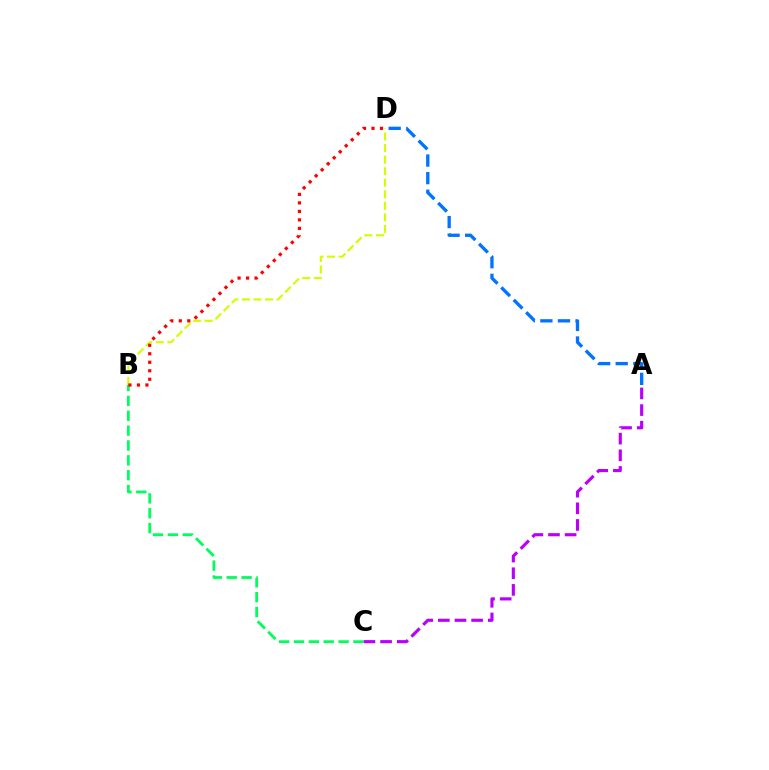{('A', 'C'): [{'color': '#b900ff', 'line_style': 'dashed', 'thickness': 2.26}], ('B', 'C'): [{'color': '#00ff5c', 'line_style': 'dashed', 'thickness': 2.02}], ('B', 'D'): [{'color': '#d1ff00', 'line_style': 'dashed', 'thickness': 1.57}, {'color': '#ff0000', 'line_style': 'dotted', 'thickness': 2.31}], ('A', 'D'): [{'color': '#0074ff', 'line_style': 'dashed', 'thickness': 2.39}]}